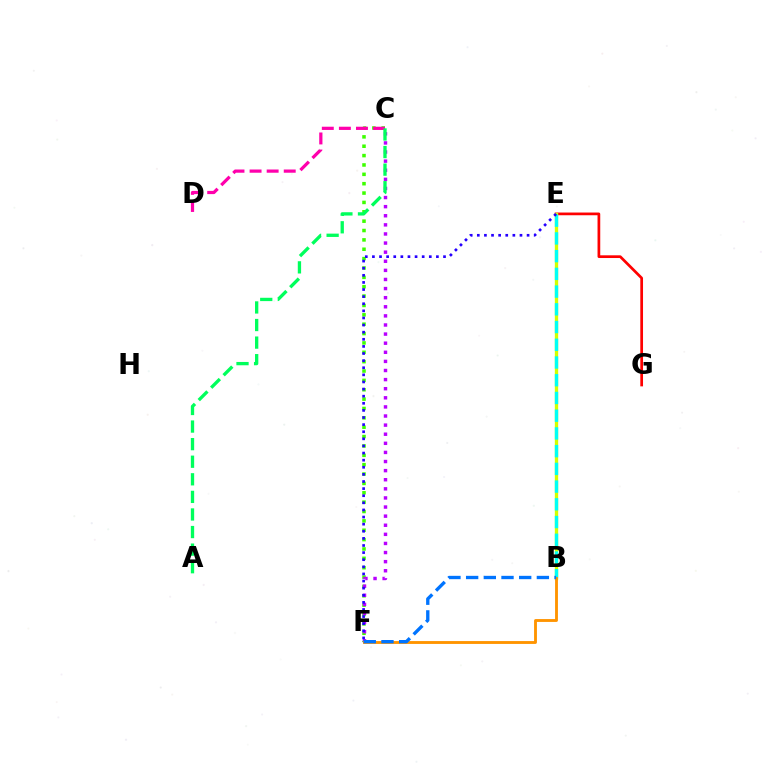{('C', 'F'): [{'color': '#3dff00', 'line_style': 'dotted', 'thickness': 2.54}, {'color': '#b900ff', 'line_style': 'dotted', 'thickness': 2.47}], ('E', 'G'): [{'color': '#ff0000', 'line_style': 'solid', 'thickness': 1.96}], ('C', 'D'): [{'color': '#ff00ac', 'line_style': 'dashed', 'thickness': 2.32}], ('B', 'E'): [{'color': '#d1ff00', 'line_style': 'solid', 'thickness': 2.4}, {'color': '#00fff6', 'line_style': 'dashed', 'thickness': 2.41}], ('E', 'F'): [{'color': '#2500ff', 'line_style': 'dotted', 'thickness': 1.93}], ('A', 'C'): [{'color': '#00ff5c', 'line_style': 'dashed', 'thickness': 2.39}], ('B', 'F'): [{'color': '#ff9400', 'line_style': 'solid', 'thickness': 2.06}, {'color': '#0074ff', 'line_style': 'dashed', 'thickness': 2.4}]}